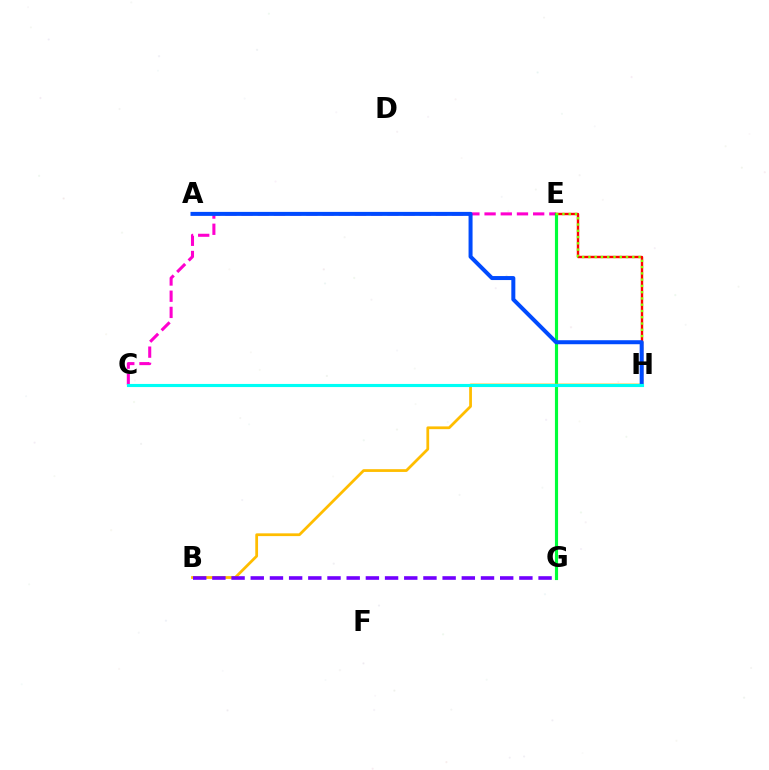{('C', 'E'): [{'color': '#ff00cf', 'line_style': 'dashed', 'thickness': 2.2}], ('E', 'H'): [{'color': '#ff0000', 'line_style': 'solid', 'thickness': 1.73}, {'color': '#84ff00', 'line_style': 'dotted', 'thickness': 1.7}], ('E', 'G'): [{'color': '#00ff39', 'line_style': 'solid', 'thickness': 2.26}], ('B', 'H'): [{'color': '#ffbd00', 'line_style': 'solid', 'thickness': 1.99}], ('A', 'H'): [{'color': '#004bff', 'line_style': 'solid', 'thickness': 2.88}], ('B', 'G'): [{'color': '#7200ff', 'line_style': 'dashed', 'thickness': 2.61}], ('C', 'H'): [{'color': '#00fff6', 'line_style': 'solid', 'thickness': 2.25}]}